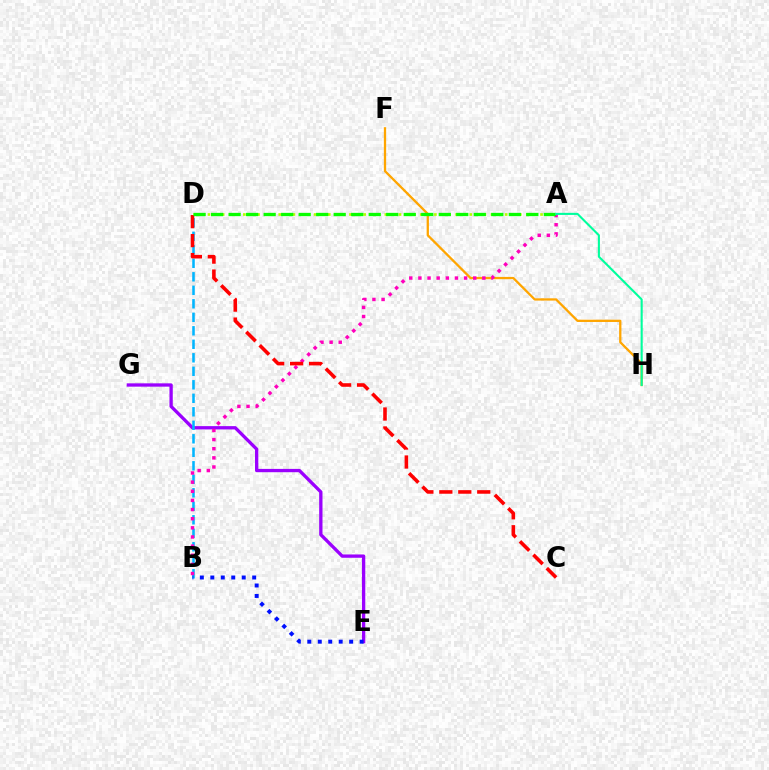{('F', 'H'): [{'color': '#ffa500', 'line_style': 'solid', 'thickness': 1.65}], ('A', 'D'): [{'color': '#b3ff00', 'line_style': 'dotted', 'thickness': 1.92}, {'color': '#08ff00', 'line_style': 'dashed', 'thickness': 2.38}], ('E', 'G'): [{'color': '#9b00ff', 'line_style': 'solid', 'thickness': 2.38}], ('B', 'D'): [{'color': '#00b5ff', 'line_style': 'dashed', 'thickness': 1.83}], ('A', 'B'): [{'color': '#ff00bd', 'line_style': 'dotted', 'thickness': 2.48}], ('C', 'D'): [{'color': '#ff0000', 'line_style': 'dashed', 'thickness': 2.57}], ('A', 'H'): [{'color': '#00ff9d', 'line_style': 'solid', 'thickness': 1.5}], ('B', 'E'): [{'color': '#0010ff', 'line_style': 'dotted', 'thickness': 2.84}]}